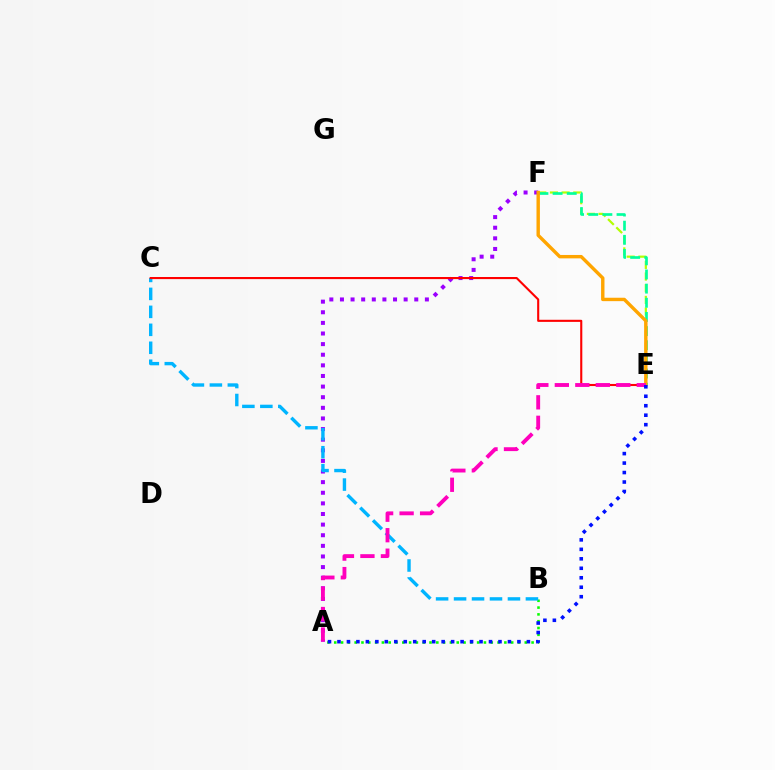{('A', 'B'): [{'color': '#08ff00', 'line_style': 'dotted', 'thickness': 1.85}], ('E', 'F'): [{'color': '#b3ff00', 'line_style': 'dashed', 'thickness': 1.59}, {'color': '#00ff9d', 'line_style': 'dashed', 'thickness': 1.92}, {'color': '#ffa500', 'line_style': 'solid', 'thickness': 2.45}], ('A', 'F'): [{'color': '#9b00ff', 'line_style': 'dotted', 'thickness': 2.88}], ('B', 'C'): [{'color': '#00b5ff', 'line_style': 'dashed', 'thickness': 2.44}], ('C', 'E'): [{'color': '#ff0000', 'line_style': 'solid', 'thickness': 1.51}], ('A', 'E'): [{'color': '#ff00bd', 'line_style': 'dashed', 'thickness': 2.78}, {'color': '#0010ff', 'line_style': 'dotted', 'thickness': 2.57}]}